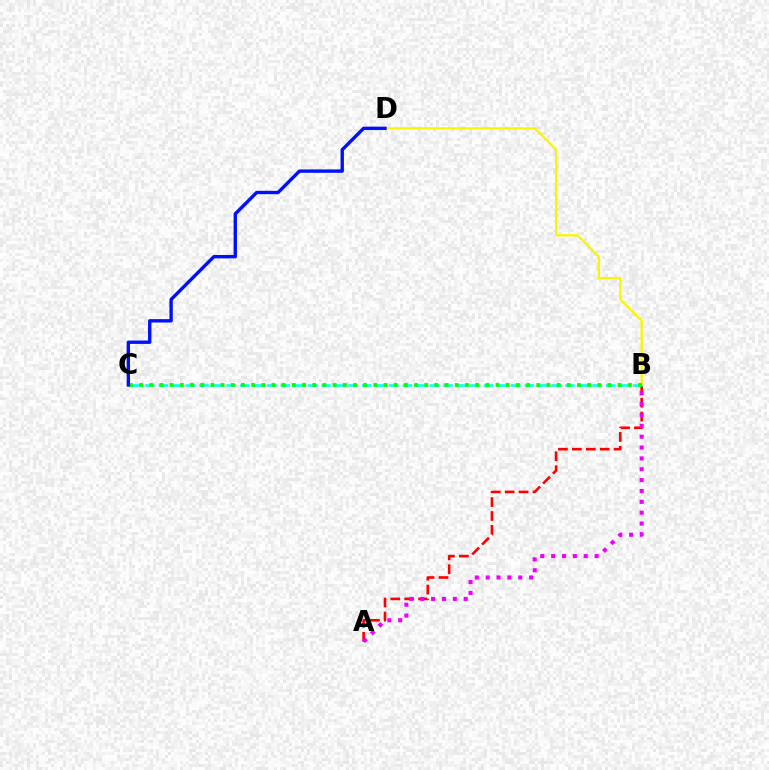{('A', 'B'): [{'color': '#ff0000', 'line_style': 'dashed', 'thickness': 1.89}, {'color': '#ee00ff', 'line_style': 'dotted', 'thickness': 2.95}], ('B', 'C'): [{'color': '#00fff6', 'line_style': 'dashed', 'thickness': 1.84}, {'color': '#08ff00', 'line_style': 'dotted', 'thickness': 2.77}], ('B', 'D'): [{'color': '#fcf500', 'line_style': 'solid', 'thickness': 1.66}], ('C', 'D'): [{'color': '#0010ff', 'line_style': 'solid', 'thickness': 2.43}]}